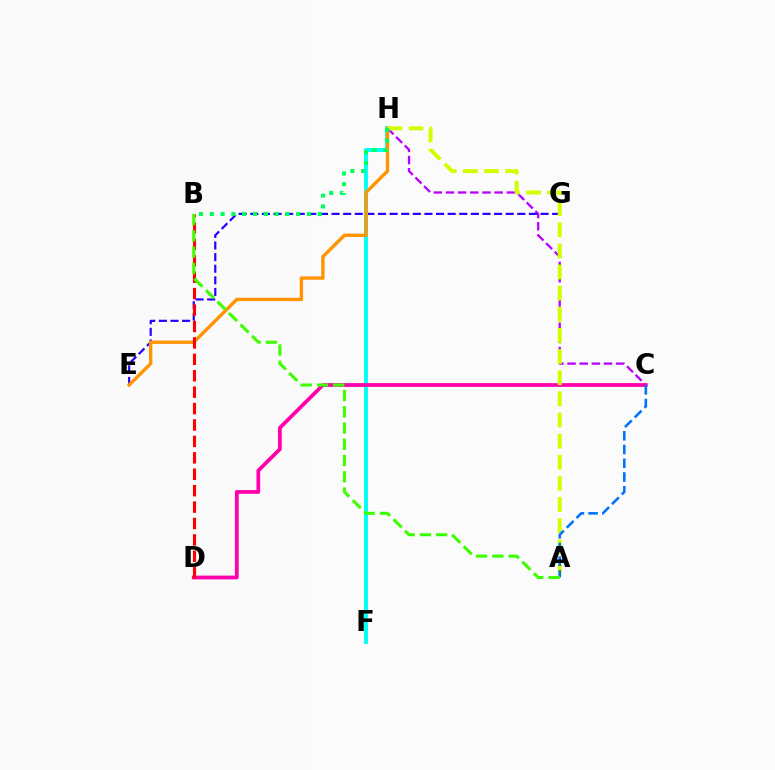{('C', 'H'): [{'color': '#b900ff', 'line_style': 'dashed', 'thickness': 1.65}], ('E', 'G'): [{'color': '#2500ff', 'line_style': 'dashed', 'thickness': 1.58}], ('F', 'H'): [{'color': '#00fff6', 'line_style': 'solid', 'thickness': 2.81}], ('E', 'H'): [{'color': '#ff9400', 'line_style': 'solid', 'thickness': 2.42}], ('C', 'D'): [{'color': '#ff00ac', 'line_style': 'solid', 'thickness': 2.71}], ('A', 'H'): [{'color': '#d1ff00', 'line_style': 'dashed', 'thickness': 2.87}], ('B', 'D'): [{'color': '#ff0000', 'line_style': 'dashed', 'thickness': 2.23}], ('B', 'H'): [{'color': '#00ff5c', 'line_style': 'dotted', 'thickness': 2.93}], ('A', 'C'): [{'color': '#0074ff', 'line_style': 'dashed', 'thickness': 1.87}], ('A', 'B'): [{'color': '#3dff00', 'line_style': 'dashed', 'thickness': 2.21}]}